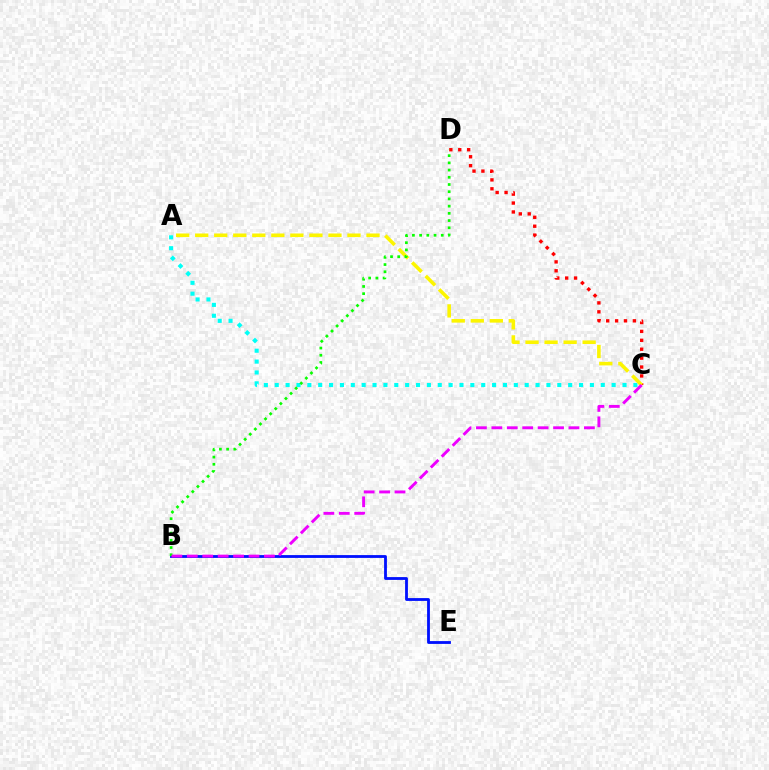{('A', 'C'): [{'color': '#00fff6', 'line_style': 'dotted', 'thickness': 2.95}, {'color': '#fcf500', 'line_style': 'dashed', 'thickness': 2.59}], ('B', 'E'): [{'color': '#0010ff', 'line_style': 'solid', 'thickness': 2.02}], ('C', 'D'): [{'color': '#ff0000', 'line_style': 'dotted', 'thickness': 2.42}], ('B', 'D'): [{'color': '#08ff00', 'line_style': 'dotted', 'thickness': 1.96}], ('B', 'C'): [{'color': '#ee00ff', 'line_style': 'dashed', 'thickness': 2.1}]}